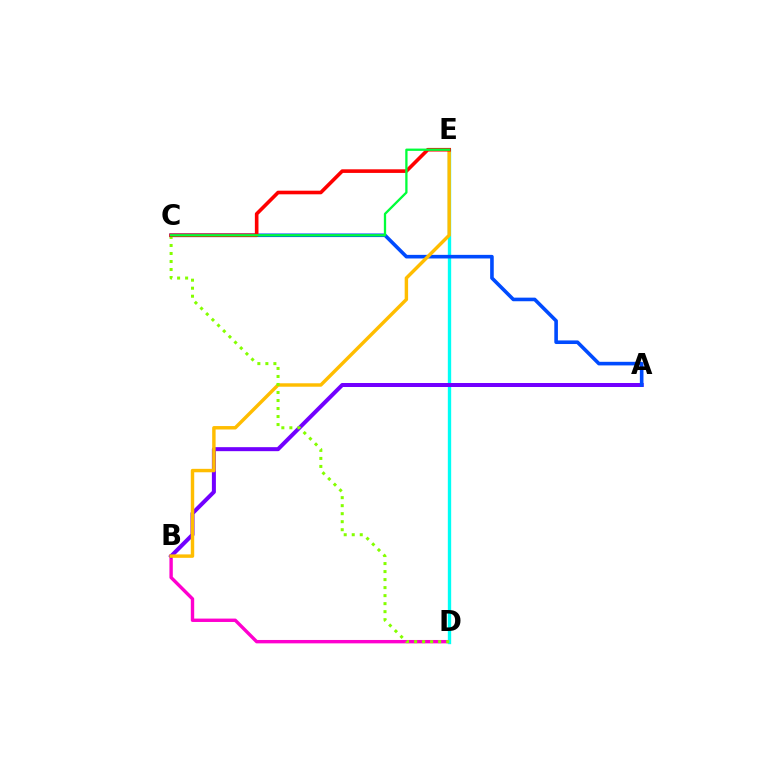{('B', 'D'): [{'color': '#ff00cf', 'line_style': 'solid', 'thickness': 2.44}], ('D', 'E'): [{'color': '#00fff6', 'line_style': 'solid', 'thickness': 2.41}], ('A', 'B'): [{'color': '#7200ff', 'line_style': 'solid', 'thickness': 2.88}], ('A', 'C'): [{'color': '#004bff', 'line_style': 'solid', 'thickness': 2.59}], ('B', 'E'): [{'color': '#ffbd00', 'line_style': 'solid', 'thickness': 2.47}], ('C', 'D'): [{'color': '#84ff00', 'line_style': 'dotted', 'thickness': 2.18}], ('C', 'E'): [{'color': '#ff0000', 'line_style': 'solid', 'thickness': 2.6}, {'color': '#00ff39', 'line_style': 'solid', 'thickness': 1.65}]}